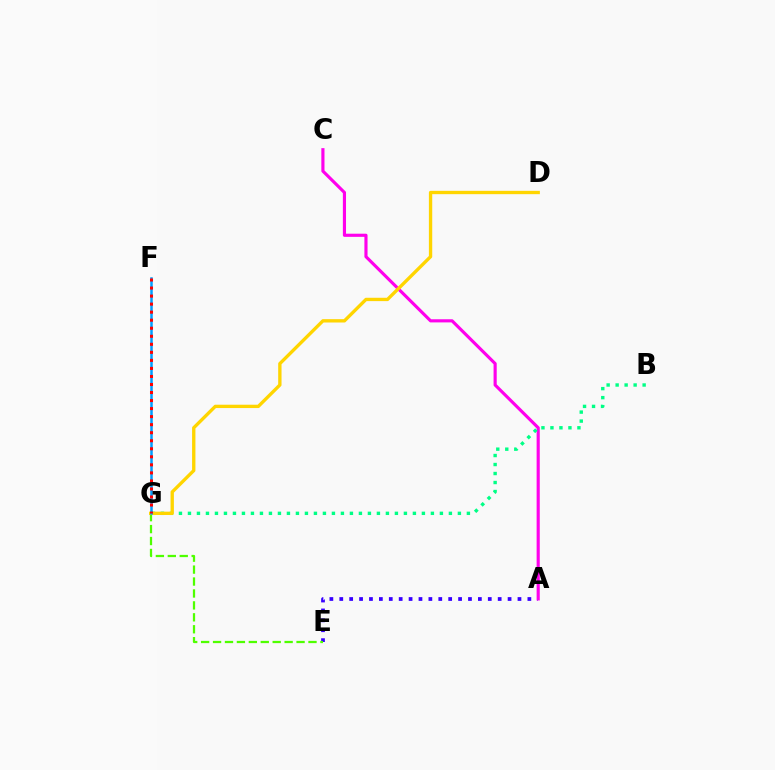{('A', 'E'): [{'color': '#3700ff', 'line_style': 'dotted', 'thickness': 2.69}], ('E', 'G'): [{'color': '#4fff00', 'line_style': 'dashed', 'thickness': 1.62}], ('A', 'C'): [{'color': '#ff00ed', 'line_style': 'solid', 'thickness': 2.26}], ('B', 'G'): [{'color': '#00ff86', 'line_style': 'dotted', 'thickness': 2.44}], ('D', 'G'): [{'color': '#ffd500', 'line_style': 'solid', 'thickness': 2.4}], ('F', 'G'): [{'color': '#009eff', 'line_style': 'solid', 'thickness': 1.8}, {'color': '#ff0000', 'line_style': 'dotted', 'thickness': 2.18}]}